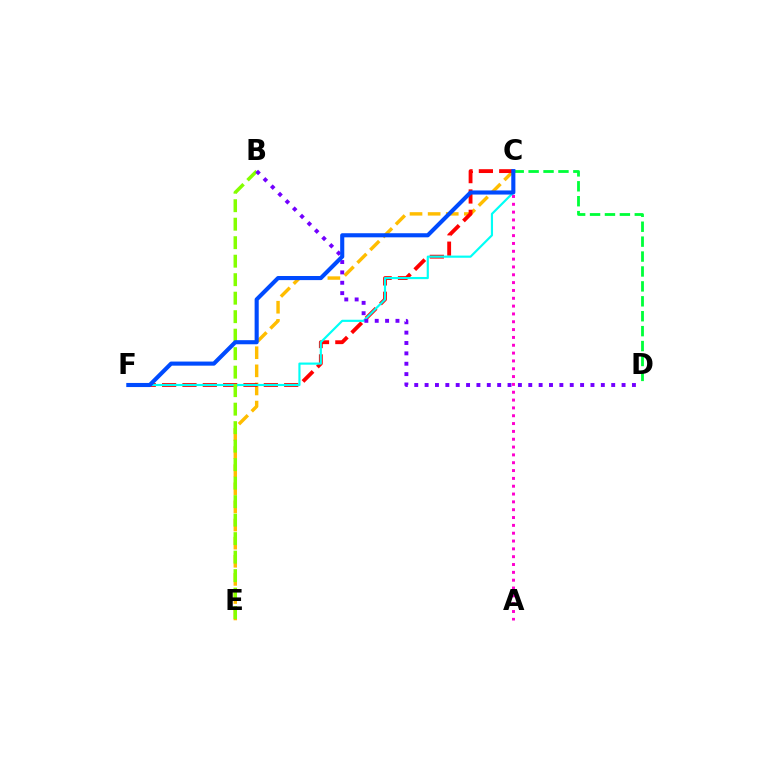{('C', 'E'): [{'color': '#ffbd00', 'line_style': 'dashed', 'thickness': 2.46}], ('C', 'F'): [{'color': '#ff0000', 'line_style': 'dashed', 'thickness': 2.76}, {'color': '#00fff6', 'line_style': 'solid', 'thickness': 1.56}, {'color': '#004bff', 'line_style': 'solid', 'thickness': 2.95}], ('C', 'D'): [{'color': '#00ff39', 'line_style': 'dashed', 'thickness': 2.03}], ('B', 'E'): [{'color': '#84ff00', 'line_style': 'dashed', 'thickness': 2.51}], ('B', 'D'): [{'color': '#7200ff', 'line_style': 'dotted', 'thickness': 2.82}], ('A', 'C'): [{'color': '#ff00cf', 'line_style': 'dotted', 'thickness': 2.13}]}